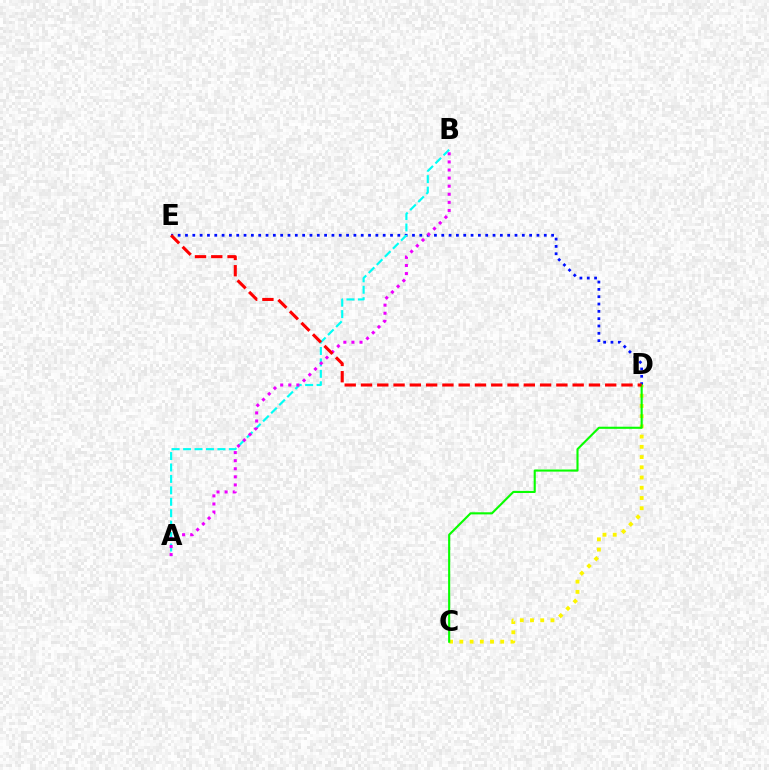{('D', 'E'): [{'color': '#0010ff', 'line_style': 'dotted', 'thickness': 1.99}, {'color': '#ff0000', 'line_style': 'dashed', 'thickness': 2.21}], ('C', 'D'): [{'color': '#fcf500', 'line_style': 'dotted', 'thickness': 2.78}, {'color': '#08ff00', 'line_style': 'solid', 'thickness': 1.52}], ('A', 'B'): [{'color': '#00fff6', 'line_style': 'dashed', 'thickness': 1.55}, {'color': '#ee00ff', 'line_style': 'dotted', 'thickness': 2.2}]}